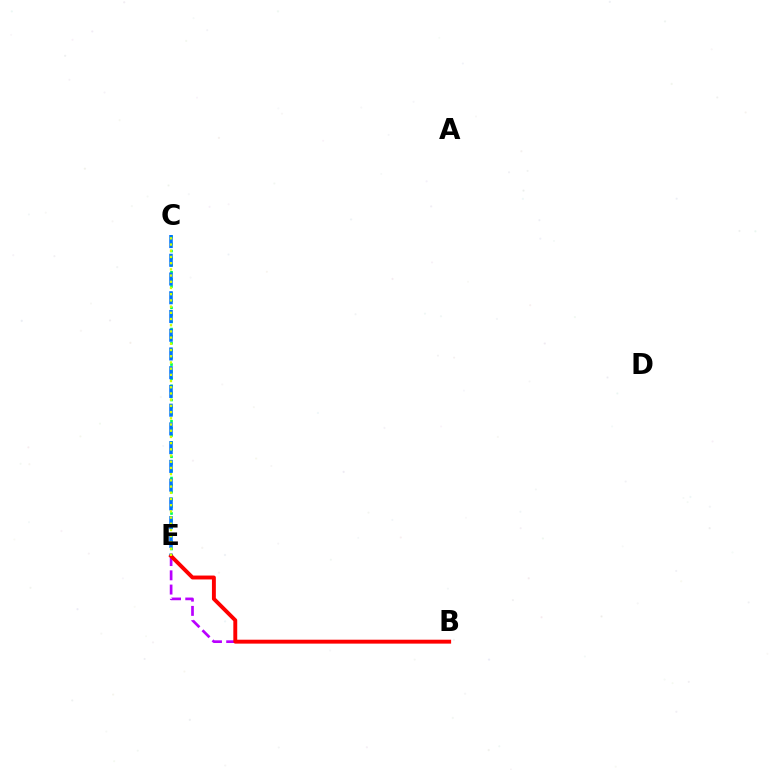{('C', 'E'): [{'color': '#00ff5c', 'line_style': 'dotted', 'thickness': 1.93}, {'color': '#0074ff', 'line_style': 'dashed', 'thickness': 2.55}, {'color': '#d1ff00', 'line_style': 'dotted', 'thickness': 1.69}], ('B', 'E'): [{'color': '#b900ff', 'line_style': 'dashed', 'thickness': 1.93}, {'color': '#ff0000', 'line_style': 'solid', 'thickness': 2.81}]}